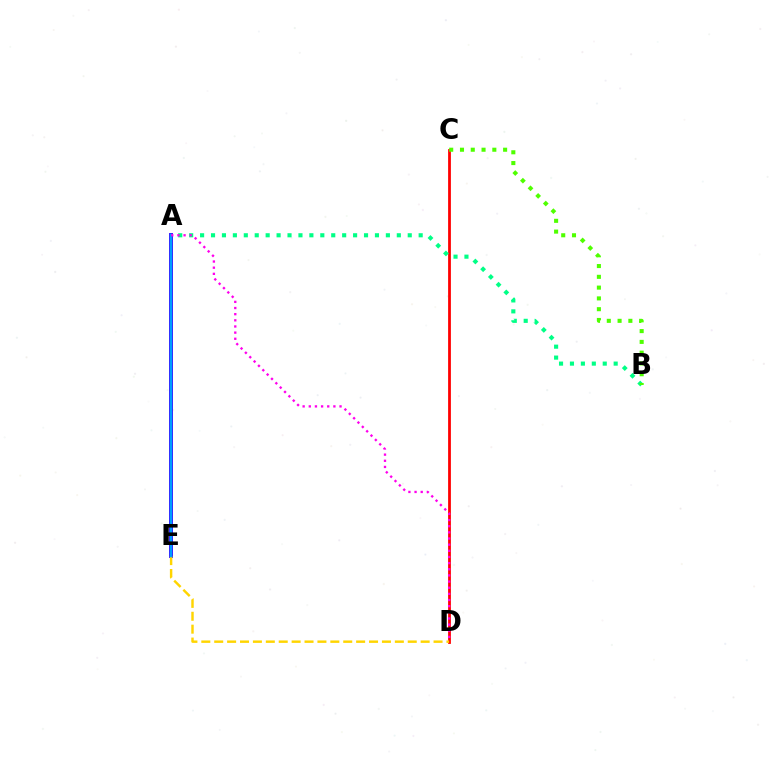{('C', 'D'): [{'color': '#ff0000', 'line_style': 'solid', 'thickness': 2.0}], ('A', 'B'): [{'color': '#00ff86', 'line_style': 'dotted', 'thickness': 2.97}], ('A', 'E'): [{'color': '#3700ff', 'line_style': 'solid', 'thickness': 2.8}, {'color': '#009eff', 'line_style': 'solid', 'thickness': 1.79}], ('D', 'E'): [{'color': '#ffd500', 'line_style': 'dashed', 'thickness': 1.75}], ('B', 'C'): [{'color': '#4fff00', 'line_style': 'dotted', 'thickness': 2.93}], ('A', 'D'): [{'color': '#ff00ed', 'line_style': 'dotted', 'thickness': 1.67}]}